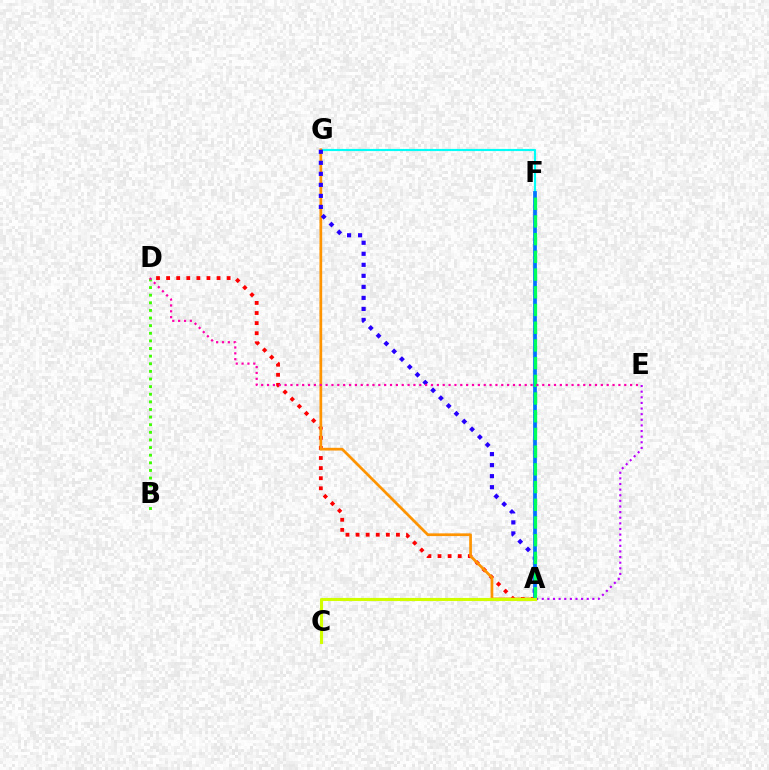{('A', 'E'): [{'color': '#b900ff', 'line_style': 'dotted', 'thickness': 1.53}], ('A', 'D'): [{'color': '#ff0000', 'line_style': 'dotted', 'thickness': 2.74}], ('F', 'G'): [{'color': '#00fff6', 'line_style': 'solid', 'thickness': 1.55}], ('A', 'G'): [{'color': '#ff9400', 'line_style': 'solid', 'thickness': 1.96}, {'color': '#2500ff', 'line_style': 'dotted', 'thickness': 2.99}], ('A', 'F'): [{'color': '#0074ff', 'line_style': 'solid', 'thickness': 2.69}, {'color': '#00ff5c', 'line_style': 'dashed', 'thickness': 2.41}], ('B', 'D'): [{'color': '#3dff00', 'line_style': 'dotted', 'thickness': 2.07}], ('A', 'C'): [{'color': '#d1ff00', 'line_style': 'solid', 'thickness': 2.23}], ('D', 'E'): [{'color': '#ff00ac', 'line_style': 'dotted', 'thickness': 1.59}]}